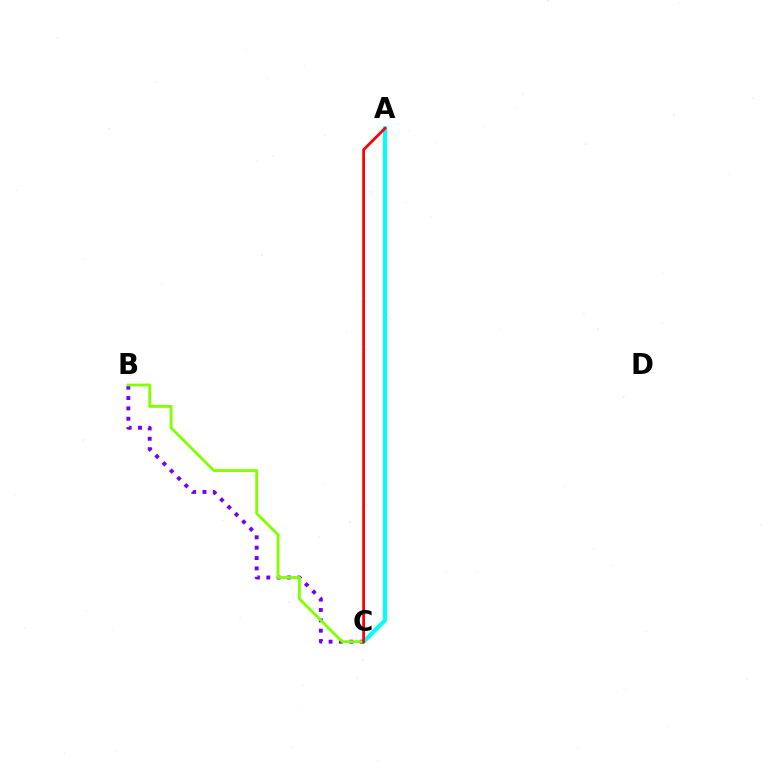{('A', 'C'): [{'color': '#00fff6', 'line_style': 'solid', 'thickness': 2.97}, {'color': '#ff0000', 'line_style': 'solid', 'thickness': 1.99}], ('B', 'C'): [{'color': '#7200ff', 'line_style': 'dotted', 'thickness': 2.81}, {'color': '#84ff00', 'line_style': 'solid', 'thickness': 2.05}]}